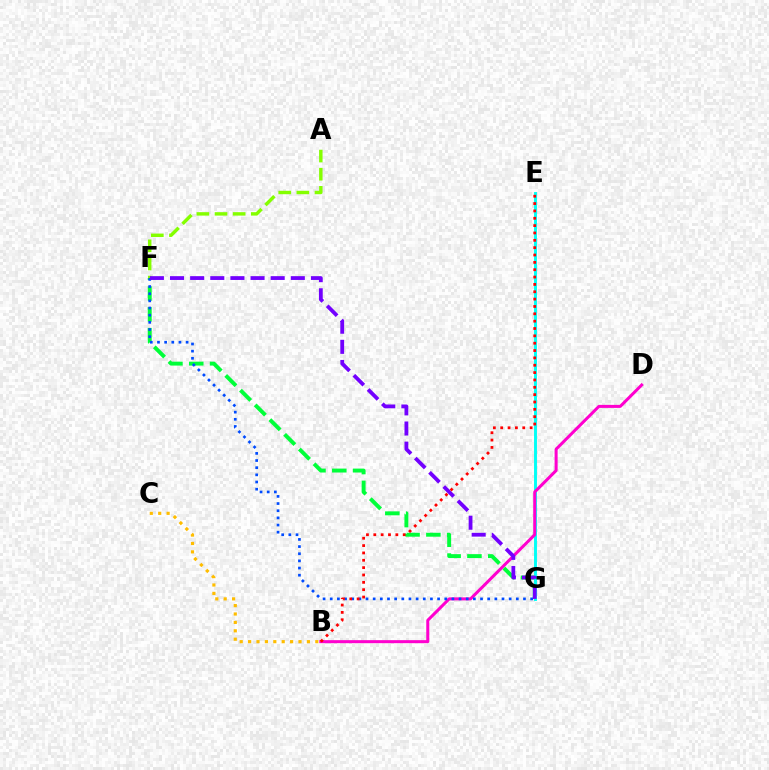{('F', 'G'): [{'color': '#00ff39', 'line_style': 'dashed', 'thickness': 2.83}, {'color': '#004bff', 'line_style': 'dotted', 'thickness': 1.94}, {'color': '#7200ff', 'line_style': 'dashed', 'thickness': 2.73}], ('E', 'G'): [{'color': '#00fff6', 'line_style': 'solid', 'thickness': 2.1}], ('B', 'D'): [{'color': '#ff00cf', 'line_style': 'solid', 'thickness': 2.18}], ('A', 'F'): [{'color': '#84ff00', 'line_style': 'dashed', 'thickness': 2.46}], ('B', 'C'): [{'color': '#ffbd00', 'line_style': 'dotted', 'thickness': 2.28}], ('B', 'E'): [{'color': '#ff0000', 'line_style': 'dotted', 'thickness': 2.0}]}